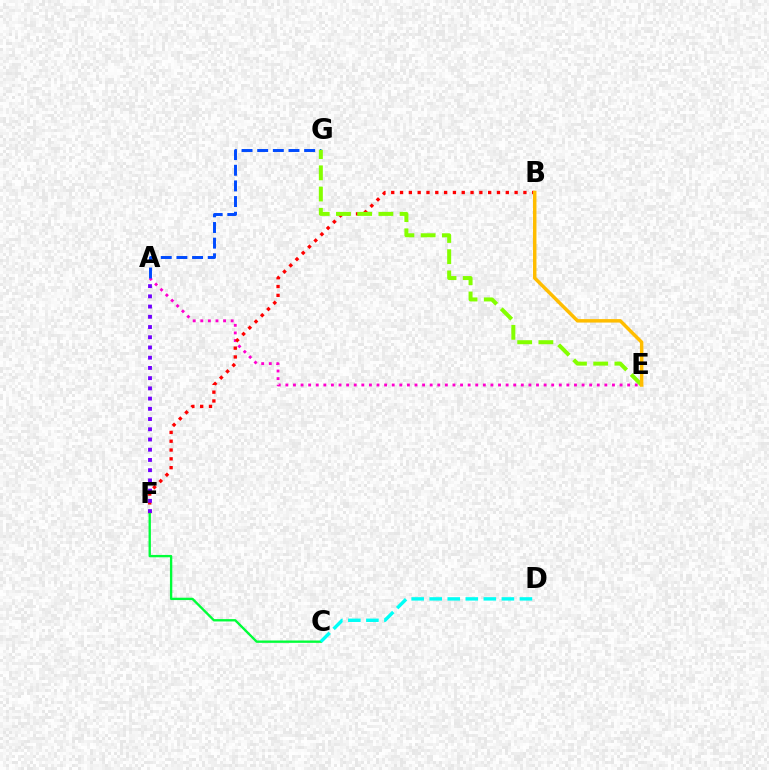{('A', 'E'): [{'color': '#ff00cf', 'line_style': 'dotted', 'thickness': 2.06}], ('B', 'F'): [{'color': '#ff0000', 'line_style': 'dotted', 'thickness': 2.39}], ('C', 'F'): [{'color': '#00ff39', 'line_style': 'solid', 'thickness': 1.69}], ('A', 'G'): [{'color': '#004bff', 'line_style': 'dashed', 'thickness': 2.13}], ('A', 'F'): [{'color': '#7200ff', 'line_style': 'dotted', 'thickness': 2.78}], ('E', 'G'): [{'color': '#84ff00', 'line_style': 'dashed', 'thickness': 2.88}], ('B', 'E'): [{'color': '#ffbd00', 'line_style': 'solid', 'thickness': 2.5}], ('C', 'D'): [{'color': '#00fff6', 'line_style': 'dashed', 'thickness': 2.45}]}